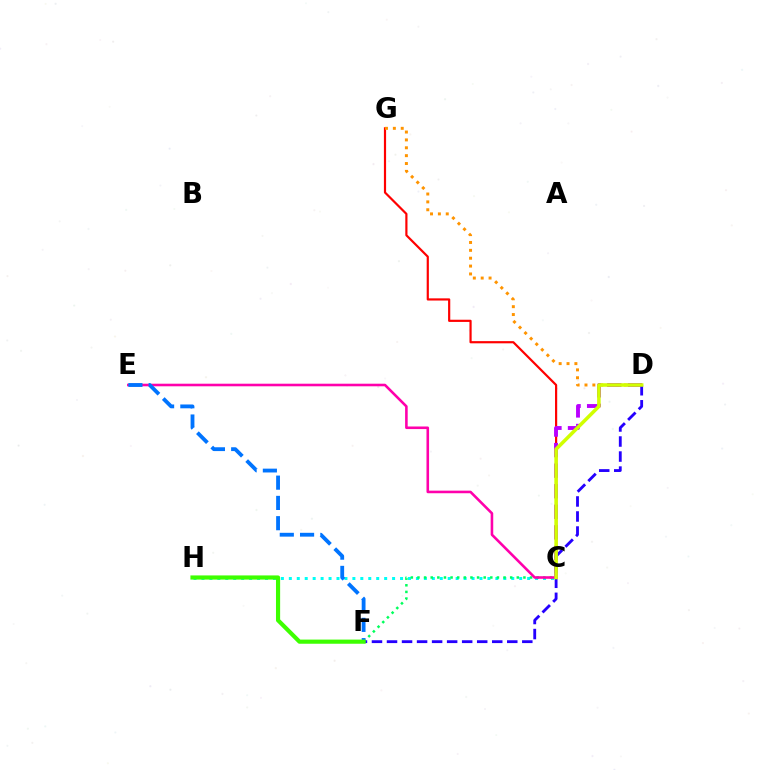{('C', 'H'): [{'color': '#00fff6', 'line_style': 'dotted', 'thickness': 2.16}], ('C', 'F'): [{'color': '#00ff5c', 'line_style': 'dotted', 'thickness': 1.8}], ('C', 'G'): [{'color': '#ff0000', 'line_style': 'solid', 'thickness': 1.57}], ('D', 'G'): [{'color': '#ff9400', 'line_style': 'dotted', 'thickness': 2.14}], ('C', 'D'): [{'color': '#b900ff', 'line_style': 'dashed', 'thickness': 2.79}, {'color': '#d1ff00', 'line_style': 'solid', 'thickness': 2.55}], ('C', 'E'): [{'color': '#ff00ac', 'line_style': 'solid', 'thickness': 1.86}], ('D', 'F'): [{'color': '#2500ff', 'line_style': 'dashed', 'thickness': 2.04}], ('E', 'F'): [{'color': '#0074ff', 'line_style': 'dashed', 'thickness': 2.75}], ('F', 'H'): [{'color': '#3dff00', 'line_style': 'solid', 'thickness': 2.99}]}